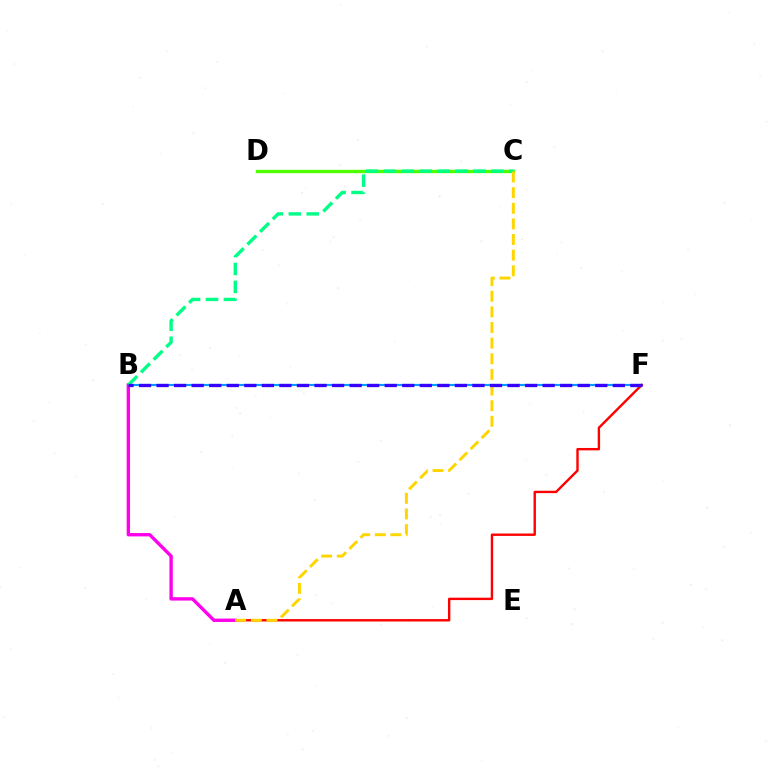{('B', 'F'): [{'color': '#009eff', 'line_style': 'solid', 'thickness': 1.54}, {'color': '#3700ff', 'line_style': 'dashed', 'thickness': 2.38}], ('A', 'F'): [{'color': '#ff0000', 'line_style': 'solid', 'thickness': 1.72}], ('A', 'B'): [{'color': '#ff00ed', 'line_style': 'solid', 'thickness': 2.42}], ('C', 'D'): [{'color': '#4fff00', 'line_style': 'solid', 'thickness': 2.42}], ('B', 'C'): [{'color': '#00ff86', 'line_style': 'dashed', 'thickness': 2.43}], ('A', 'C'): [{'color': '#ffd500', 'line_style': 'dashed', 'thickness': 2.12}]}